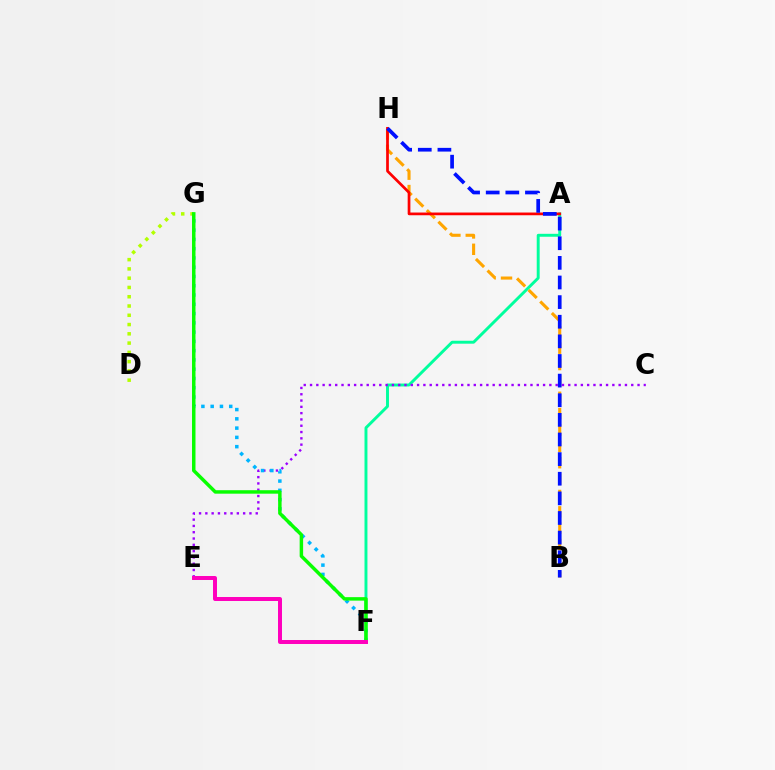{('A', 'F'): [{'color': '#00ff9d', 'line_style': 'solid', 'thickness': 2.11}], ('D', 'G'): [{'color': '#b3ff00', 'line_style': 'dotted', 'thickness': 2.52}], ('B', 'H'): [{'color': '#ffa500', 'line_style': 'dashed', 'thickness': 2.22}, {'color': '#0010ff', 'line_style': 'dashed', 'thickness': 2.67}], ('C', 'E'): [{'color': '#9b00ff', 'line_style': 'dotted', 'thickness': 1.71}], ('F', 'G'): [{'color': '#00b5ff', 'line_style': 'dotted', 'thickness': 2.52}, {'color': '#08ff00', 'line_style': 'solid', 'thickness': 2.5}], ('A', 'H'): [{'color': '#ff0000', 'line_style': 'solid', 'thickness': 1.96}], ('E', 'F'): [{'color': '#ff00bd', 'line_style': 'solid', 'thickness': 2.86}]}